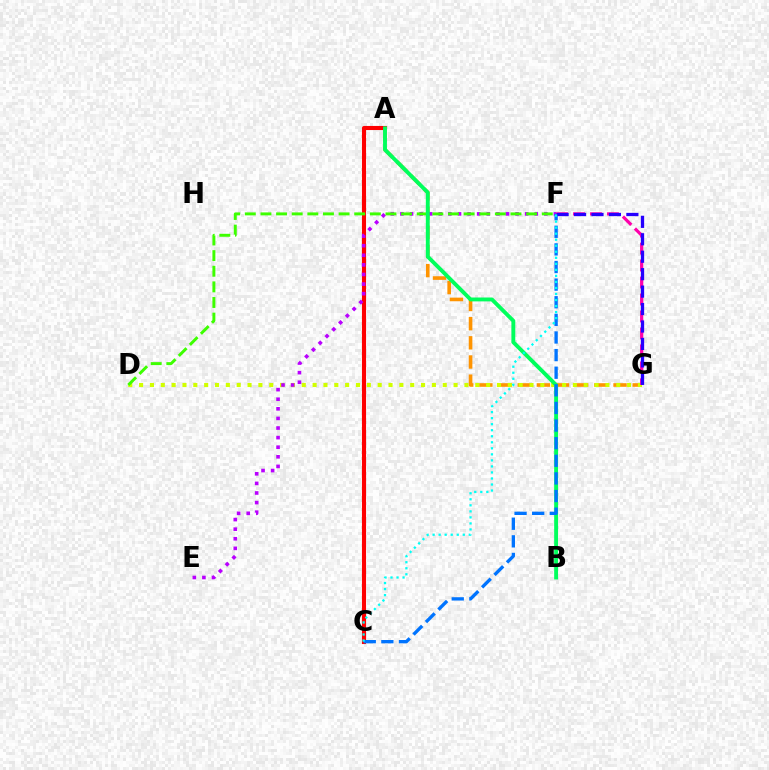{('A', 'C'): [{'color': '#ff0000', 'line_style': 'solid', 'thickness': 2.95}], ('A', 'G'): [{'color': '#ff9400', 'line_style': 'dashed', 'thickness': 2.6}], ('D', 'G'): [{'color': '#d1ff00', 'line_style': 'dotted', 'thickness': 2.95}], ('E', 'F'): [{'color': '#b900ff', 'line_style': 'dotted', 'thickness': 2.61}], ('D', 'F'): [{'color': '#3dff00', 'line_style': 'dashed', 'thickness': 2.12}], ('A', 'B'): [{'color': '#00ff5c', 'line_style': 'solid', 'thickness': 2.8}], ('C', 'F'): [{'color': '#0074ff', 'line_style': 'dashed', 'thickness': 2.39}, {'color': '#00fff6', 'line_style': 'dotted', 'thickness': 1.64}], ('F', 'G'): [{'color': '#ff00ac', 'line_style': 'dashed', 'thickness': 2.31}, {'color': '#2500ff', 'line_style': 'dashed', 'thickness': 2.37}]}